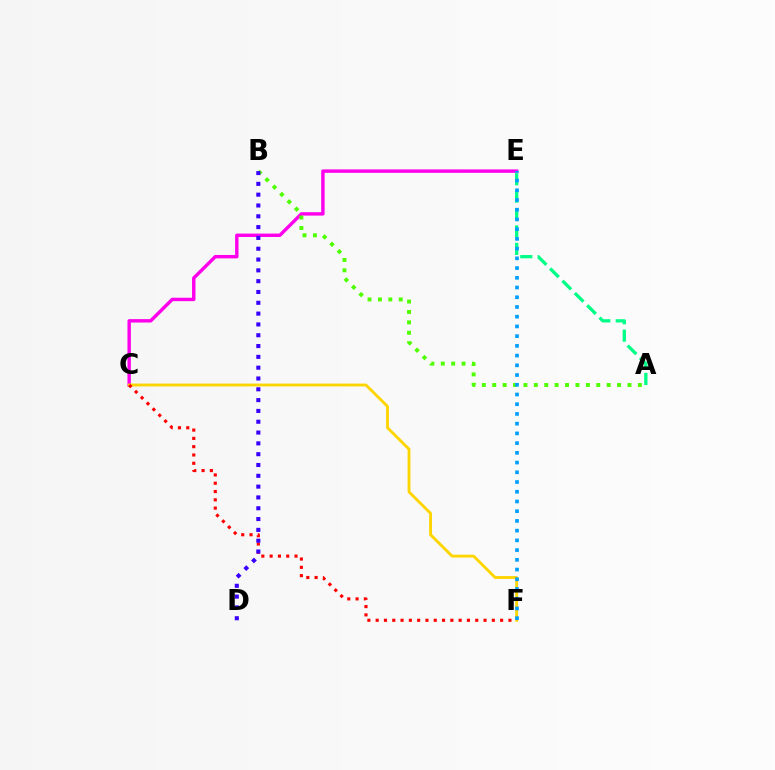{('C', 'E'): [{'color': '#ff00ed', 'line_style': 'solid', 'thickness': 2.46}], ('A', 'B'): [{'color': '#4fff00', 'line_style': 'dotted', 'thickness': 2.83}], ('C', 'F'): [{'color': '#ffd500', 'line_style': 'solid', 'thickness': 2.05}, {'color': '#ff0000', 'line_style': 'dotted', 'thickness': 2.25}], ('A', 'E'): [{'color': '#00ff86', 'line_style': 'dashed', 'thickness': 2.37}], ('E', 'F'): [{'color': '#009eff', 'line_style': 'dotted', 'thickness': 2.64}], ('B', 'D'): [{'color': '#3700ff', 'line_style': 'dotted', 'thickness': 2.94}]}